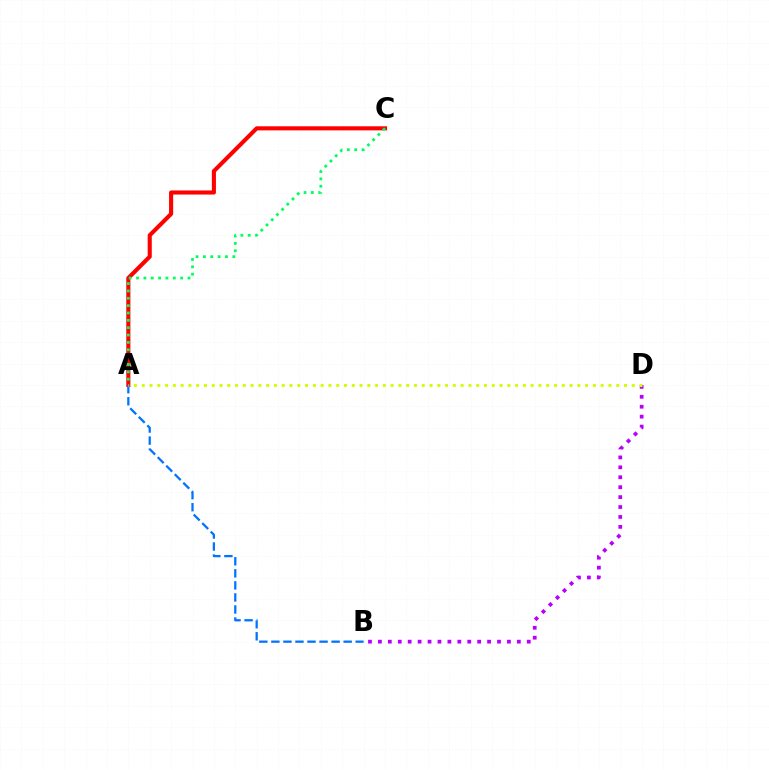{('A', 'C'): [{'color': '#ff0000', 'line_style': 'solid', 'thickness': 2.95}, {'color': '#00ff5c', 'line_style': 'dotted', 'thickness': 2.0}], ('B', 'D'): [{'color': '#b900ff', 'line_style': 'dotted', 'thickness': 2.7}], ('A', 'B'): [{'color': '#0074ff', 'line_style': 'dashed', 'thickness': 1.64}], ('A', 'D'): [{'color': '#d1ff00', 'line_style': 'dotted', 'thickness': 2.11}]}